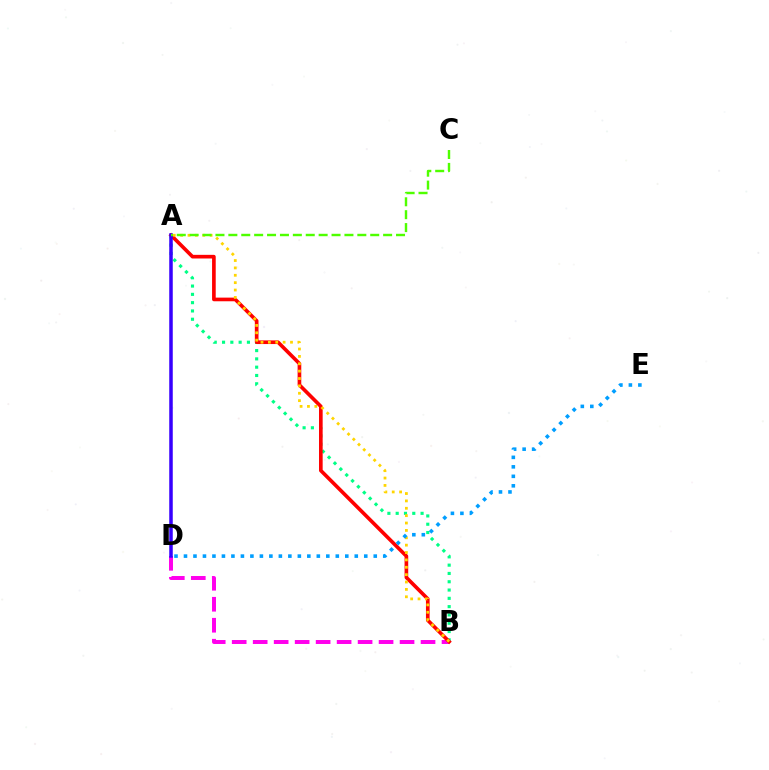{('B', 'D'): [{'color': '#ff00ed', 'line_style': 'dashed', 'thickness': 2.85}], ('A', 'B'): [{'color': '#00ff86', 'line_style': 'dotted', 'thickness': 2.25}, {'color': '#ff0000', 'line_style': 'solid', 'thickness': 2.63}, {'color': '#ffd500', 'line_style': 'dotted', 'thickness': 2.0}], ('D', 'E'): [{'color': '#009eff', 'line_style': 'dotted', 'thickness': 2.58}], ('A', 'D'): [{'color': '#3700ff', 'line_style': 'solid', 'thickness': 2.53}], ('A', 'C'): [{'color': '#4fff00', 'line_style': 'dashed', 'thickness': 1.75}]}